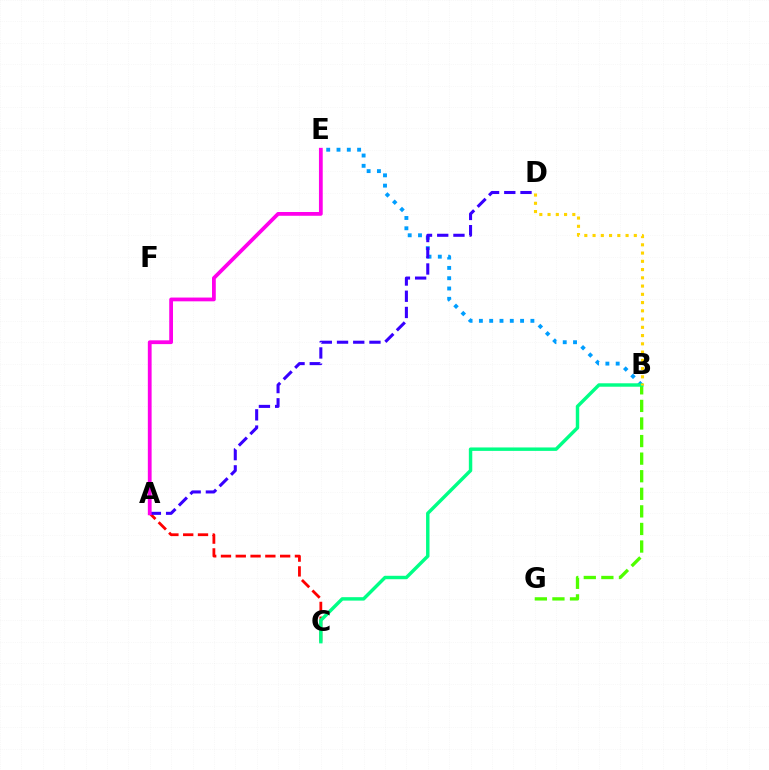{('A', 'C'): [{'color': '#ff0000', 'line_style': 'dashed', 'thickness': 2.01}], ('B', 'E'): [{'color': '#009eff', 'line_style': 'dotted', 'thickness': 2.8}], ('B', 'G'): [{'color': '#4fff00', 'line_style': 'dashed', 'thickness': 2.39}], ('A', 'D'): [{'color': '#3700ff', 'line_style': 'dashed', 'thickness': 2.2}], ('A', 'E'): [{'color': '#ff00ed', 'line_style': 'solid', 'thickness': 2.72}], ('B', 'C'): [{'color': '#00ff86', 'line_style': 'solid', 'thickness': 2.47}], ('B', 'D'): [{'color': '#ffd500', 'line_style': 'dotted', 'thickness': 2.24}]}